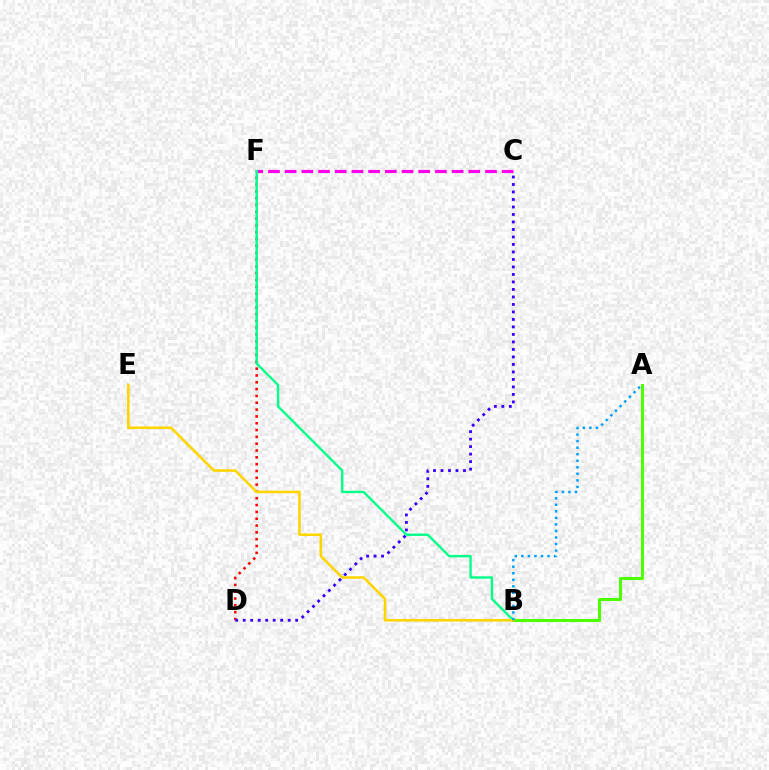{('D', 'F'): [{'color': '#ff0000', 'line_style': 'dotted', 'thickness': 1.85}], ('C', 'D'): [{'color': '#3700ff', 'line_style': 'dotted', 'thickness': 2.04}], ('C', 'F'): [{'color': '#ff00ed', 'line_style': 'dashed', 'thickness': 2.27}], ('B', 'F'): [{'color': '#00ff86', 'line_style': 'solid', 'thickness': 1.71}], ('A', 'B'): [{'color': '#4fff00', 'line_style': 'solid', 'thickness': 2.19}, {'color': '#009eff', 'line_style': 'dotted', 'thickness': 1.78}], ('B', 'E'): [{'color': '#ffd500', 'line_style': 'solid', 'thickness': 1.85}]}